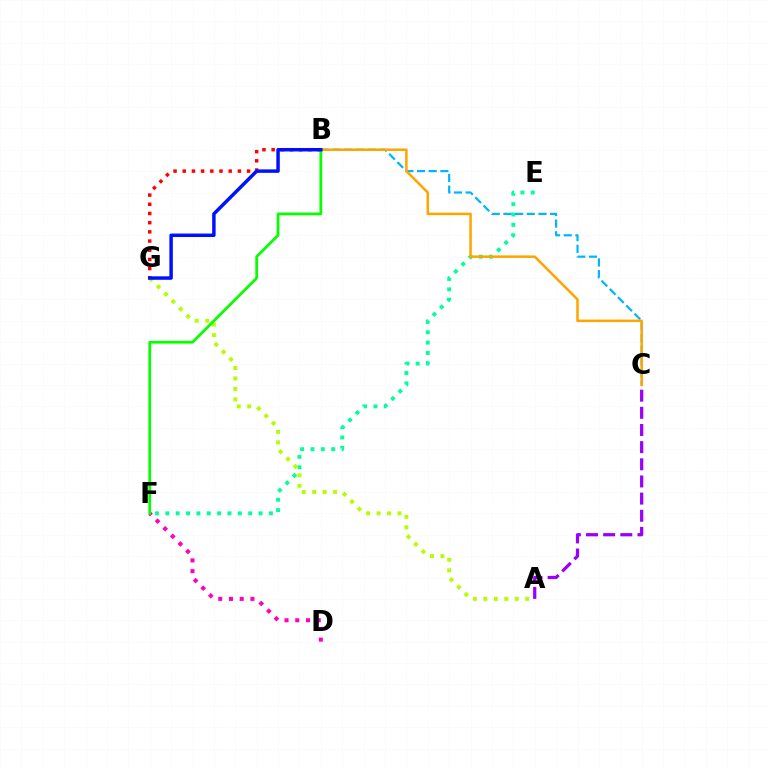{('E', 'F'): [{'color': '#00ff9d', 'line_style': 'dotted', 'thickness': 2.81}], ('A', 'G'): [{'color': '#b3ff00', 'line_style': 'dotted', 'thickness': 2.84}], ('B', 'C'): [{'color': '#00b5ff', 'line_style': 'dashed', 'thickness': 1.58}, {'color': '#ffa500', 'line_style': 'solid', 'thickness': 1.82}], ('D', 'F'): [{'color': '#ff00bd', 'line_style': 'dotted', 'thickness': 2.92}], ('B', 'G'): [{'color': '#ff0000', 'line_style': 'dotted', 'thickness': 2.5}, {'color': '#0010ff', 'line_style': 'solid', 'thickness': 2.49}], ('A', 'C'): [{'color': '#9b00ff', 'line_style': 'dashed', 'thickness': 2.33}], ('B', 'F'): [{'color': '#08ff00', 'line_style': 'solid', 'thickness': 1.99}]}